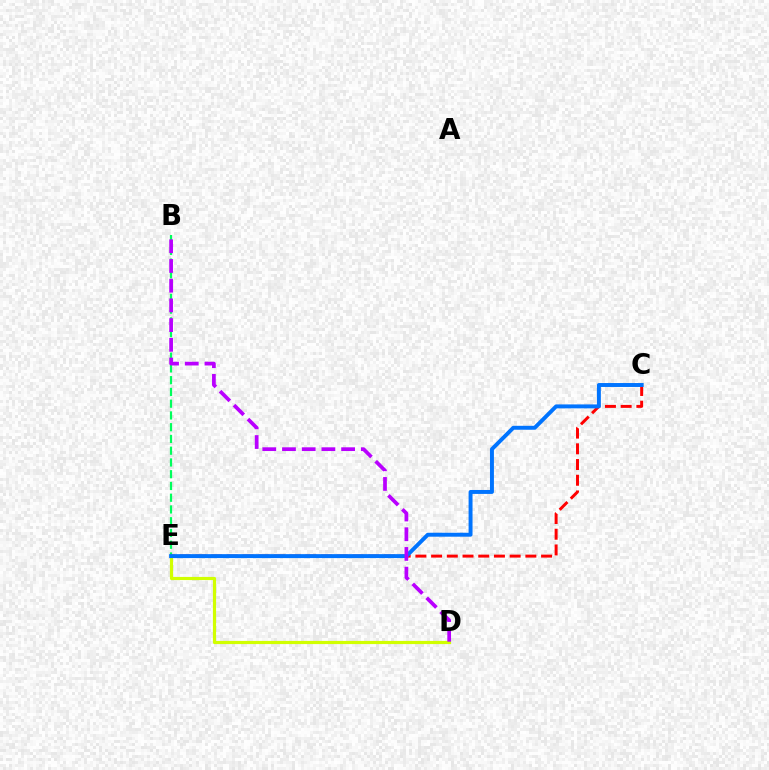{('B', 'E'): [{'color': '#00ff5c', 'line_style': 'dashed', 'thickness': 1.6}], ('C', 'E'): [{'color': '#ff0000', 'line_style': 'dashed', 'thickness': 2.13}, {'color': '#0074ff', 'line_style': 'solid', 'thickness': 2.84}], ('D', 'E'): [{'color': '#d1ff00', 'line_style': 'solid', 'thickness': 2.28}], ('B', 'D'): [{'color': '#b900ff', 'line_style': 'dashed', 'thickness': 2.68}]}